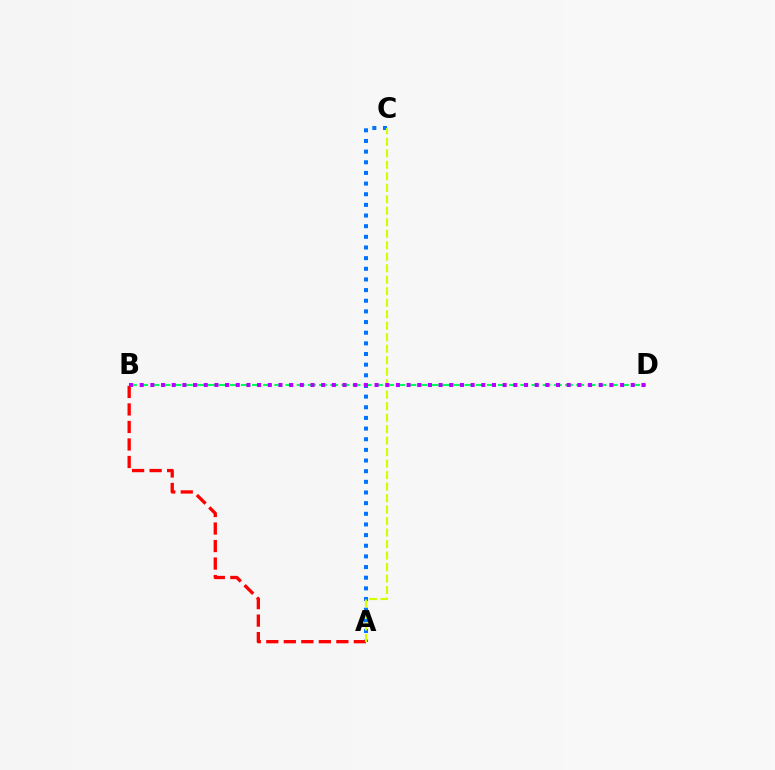{('B', 'D'): [{'color': '#00ff5c', 'line_style': 'dashed', 'thickness': 1.52}, {'color': '#b900ff', 'line_style': 'dotted', 'thickness': 2.9}], ('A', 'C'): [{'color': '#0074ff', 'line_style': 'dotted', 'thickness': 2.89}, {'color': '#d1ff00', 'line_style': 'dashed', 'thickness': 1.56}], ('A', 'B'): [{'color': '#ff0000', 'line_style': 'dashed', 'thickness': 2.38}]}